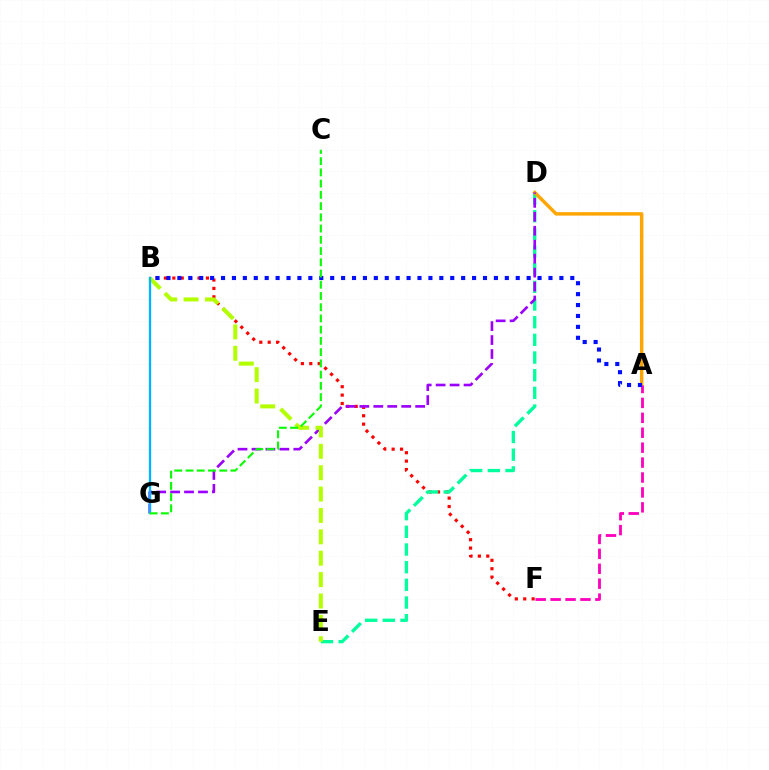{('B', 'F'): [{'color': '#ff0000', 'line_style': 'dotted', 'thickness': 2.28}], ('D', 'E'): [{'color': '#00ff9d', 'line_style': 'dashed', 'thickness': 2.4}], ('A', 'D'): [{'color': '#ffa500', 'line_style': 'solid', 'thickness': 2.47}], ('A', 'F'): [{'color': '#ff00bd', 'line_style': 'dashed', 'thickness': 2.03}], ('D', 'G'): [{'color': '#9b00ff', 'line_style': 'dashed', 'thickness': 1.9}], ('B', 'E'): [{'color': '#b3ff00', 'line_style': 'dashed', 'thickness': 2.9}], ('B', 'G'): [{'color': '#00b5ff', 'line_style': 'solid', 'thickness': 1.69}], ('A', 'B'): [{'color': '#0010ff', 'line_style': 'dotted', 'thickness': 2.97}], ('C', 'G'): [{'color': '#08ff00', 'line_style': 'dashed', 'thickness': 1.53}]}